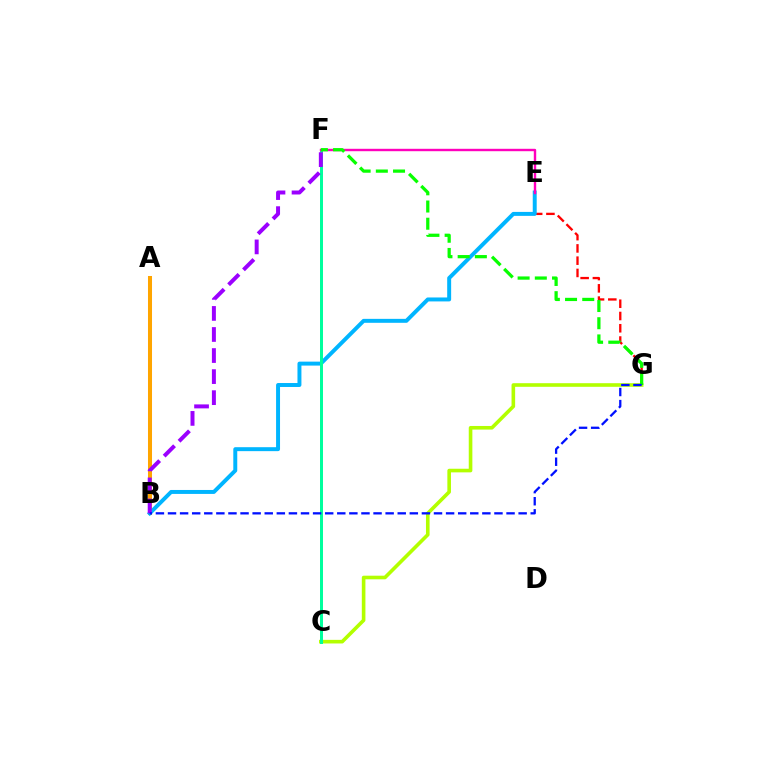{('A', 'B'): [{'color': '#ffa500', 'line_style': 'solid', 'thickness': 2.9}], ('E', 'G'): [{'color': '#ff0000', 'line_style': 'dashed', 'thickness': 1.67}], ('B', 'E'): [{'color': '#00b5ff', 'line_style': 'solid', 'thickness': 2.85}], ('C', 'G'): [{'color': '#b3ff00', 'line_style': 'solid', 'thickness': 2.6}], ('C', 'F'): [{'color': '#00ff9d', 'line_style': 'solid', 'thickness': 2.15}], ('B', 'F'): [{'color': '#9b00ff', 'line_style': 'dashed', 'thickness': 2.86}], ('E', 'F'): [{'color': '#ff00bd', 'line_style': 'solid', 'thickness': 1.73}], ('F', 'G'): [{'color': '#08ff00', 'line_style': 'dashed', 'thickness': 2.34}], ('B', 'G'): [{'color': '#0010ff', 'line_style': 'dashed', 'thickness': 1.64}]}